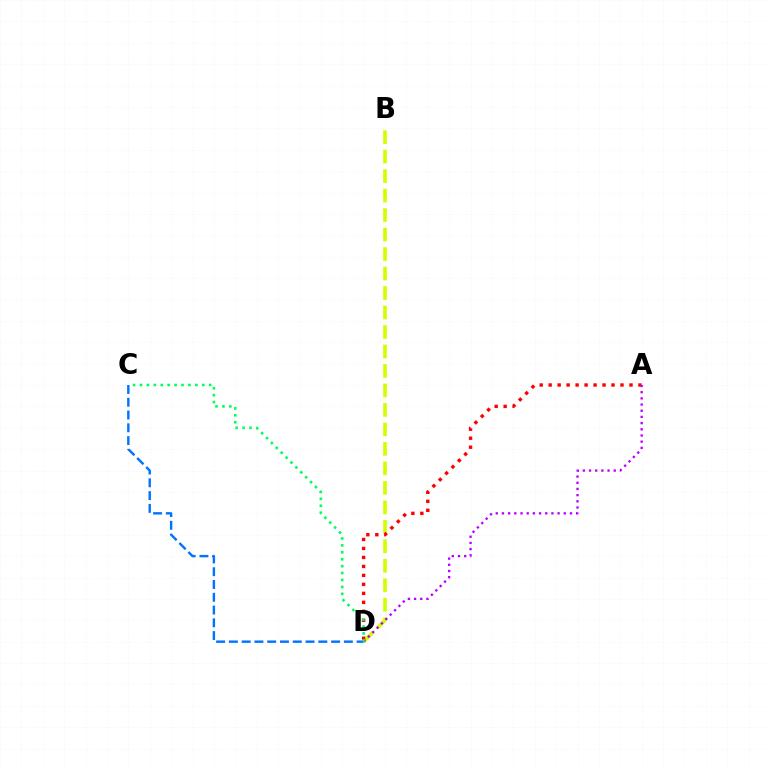{('B', 'D'): [{'color': '#d1ff00', 'line_style': 'dashed', 'thickness': 2.65}], ('A', 'D'): [{'color': '#ff0000', 'line_style': 'dotted', 'thickness': 2.44}, {'color': '#b900ff', 'line_style': 'dotted', 'thickness': 1.68}], ('C', 'D'): [{'color': '#0074ff', 'line_style': 'dashed', 'thickness': 1.74}, {'color': '#00ff5c', 'line_style': 'dotted', 'thickness': 1.88}]}